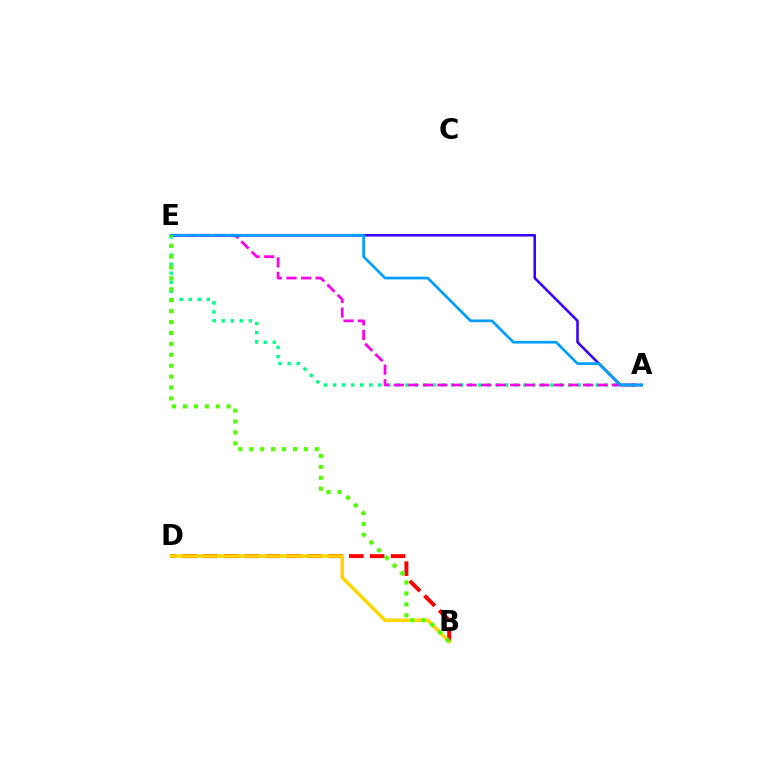{('A', 'E'): [{'color': '#00ff86', 'line_style': 'dotted', 'thickness': 2.46}, {'color': '#ff00ed', 'line_style': 'dashed', 'thickness': 1.98}, {'color': '#3700ff', 'line_style': 'solid', 'thickness': 1.84}, {'color': '#009eff', 'line_style': 'solid', 'thickness': 1.93}], ('B', 'D'): [{'color': '#ff0000', 'line_style': 'dashed', 'thickness': 2.83}, {'color': '#ffd500', 'line_style': 'solid', 'thickness': 2.5}], ('B', 'E'): [{'color': '#4fff00', 'line_style': 'dotted', 'thickness': 2.96}]}